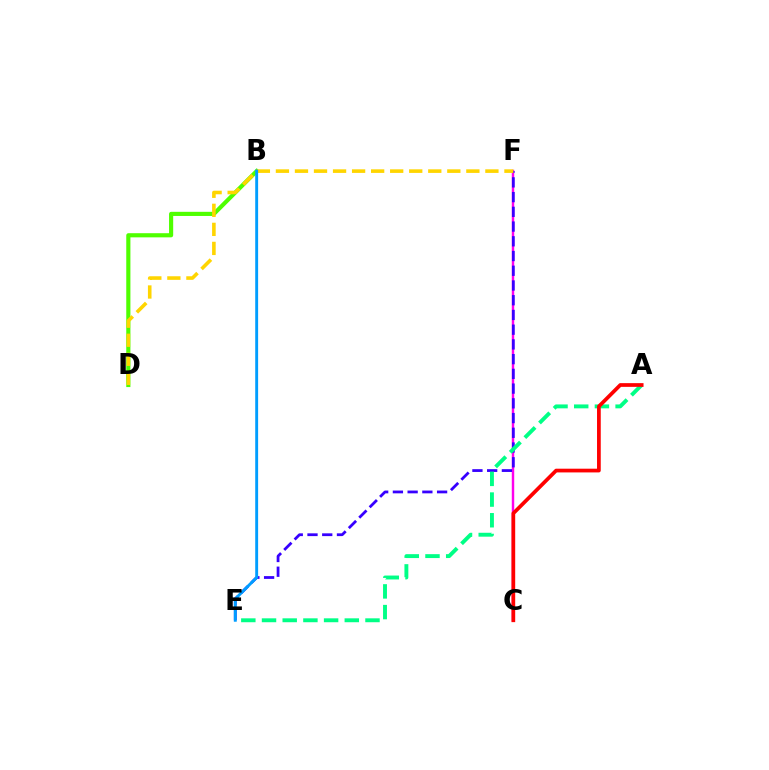{('C', 'F'): [{'color': '#ff00ed', 'line_style': 'solid', 'thickness': 1.76}], ('E', 'F'): [{'color': '#3700ff', 'line_style': 'dashed', 'thickness': 2.0}], ('B', 'D'): [{'color': '#4fff00', 'line_style': 'solid', 'thickness': 2.99}], ('D', 'F'): [{'color': '#ffd500', 'line_style': 'dashed', 'thickness': 2.59}], ('A', 'E'): [{'color': '#00ff86', 'line_style': 'dashed', 'thickness': 2.81}], ('B', 'E'): [{'color': '#009eff', 'line_style': 'solid', 'thickness': 2.09}], ('A', 'C'): [{'color': '#ff0000', 'line_style': 'solid', 'thickness': 2.68}]}